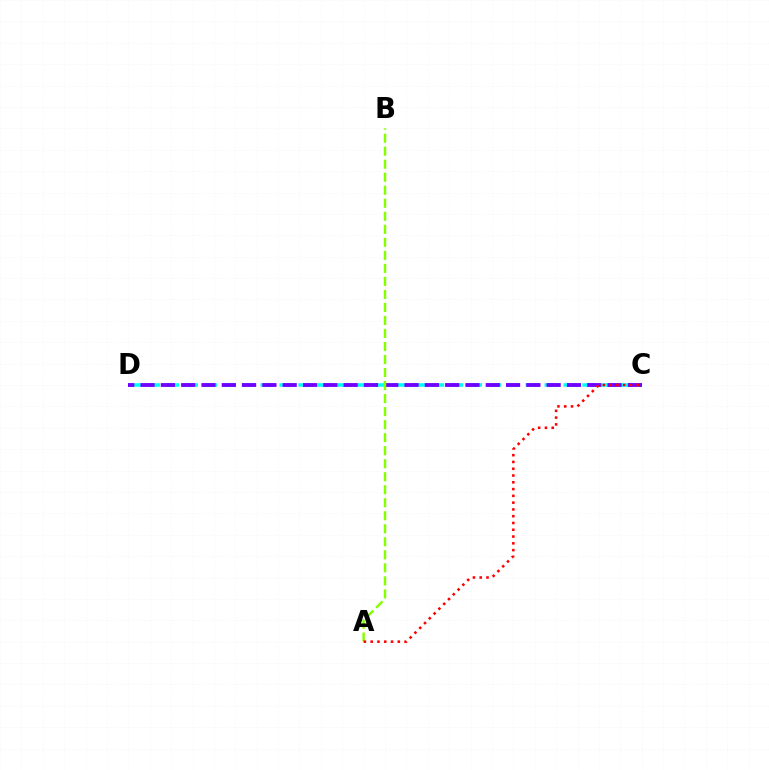{('C', 'D'): [{'color': '#00fff6', 'line_style': 'dashed', 'thickness': 2.57}, {'color': '#7200ff', 'line_style': 'dashed', 'thickness': 2.76}], ('A', 'B'): [{'color': '#84ff00', 'line_style': 'dashed', 'thickness': 1.77}], ('A', 'C'): [{'color': '#ff0000', 'line_style': 'dotted', 'thickness': 1.84}]}